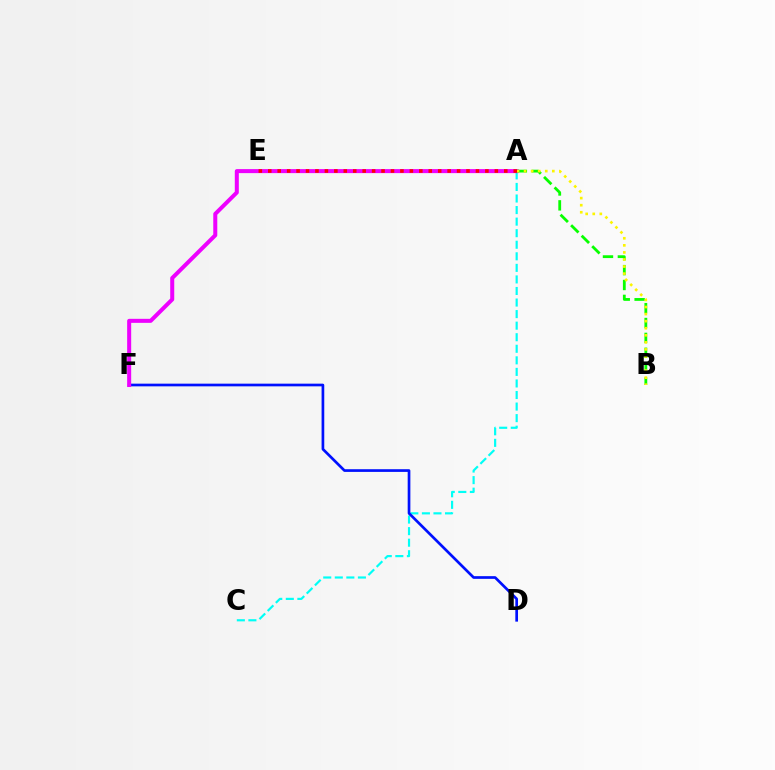{('A', 'C'): [{'color': '#00fff6', 'line_style': 'dashed', 'thickness': 1.57}], ('D', 'F'): [{'color': '#0010ff', 'line_style': 'solid', 'thickness': 1.94}], ('A', 'F'): [{'color': '#ee00ff', 'line_style': 'solid', 'thickness': 2.89}], ('A', 'B'): [{'color': '#08ff00', 'line_style': 'dashed', 'thickness': 2.02}, {'color': '#fcf500', 'line_style': 'dotted', 'thickness': 1.92}], ('A', 'E'): [{'color': '#ff0000', 'line_style': 'dotted', 'thickness': 2.56}]}